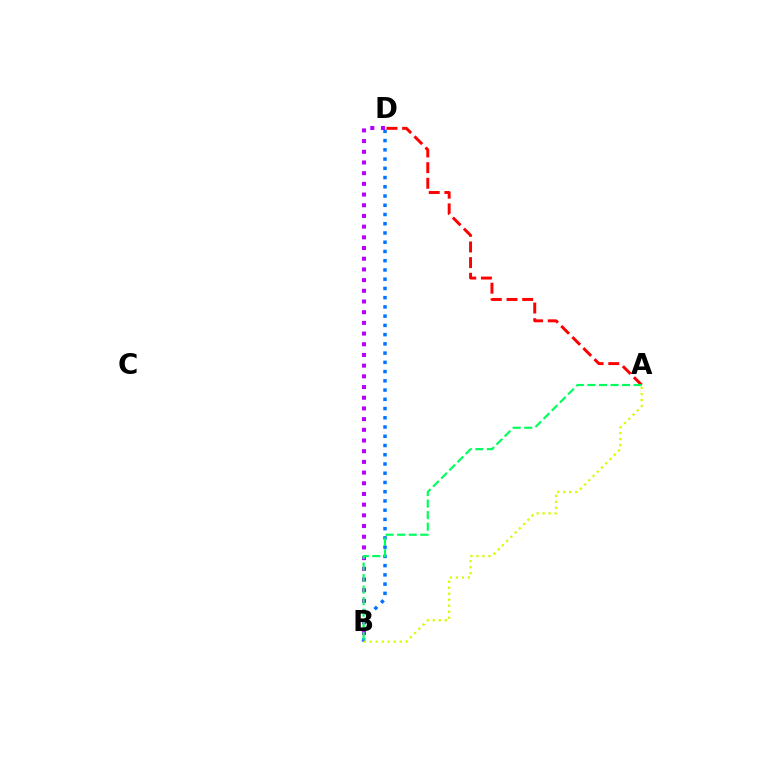{('B', 'D'): [{'color': '#0074ff', 'line_style': 'dotted', 'thickness': 2.51}, {'color': '#b900ff', 'line_style': 'dotted', 'thickness': 2.91}], ('A', 'D'): [{'color': '#ff0000', 'line_style': 'dashed', 'thickness': 2.13}], ('A', 'B'): [{'color': '#00ff5c', 'line_style': 'dashed', 'thickness': 1.57}, {'color': '#d1ff00', 'line_style': 'dotted', 'thickness': 1.63}]}